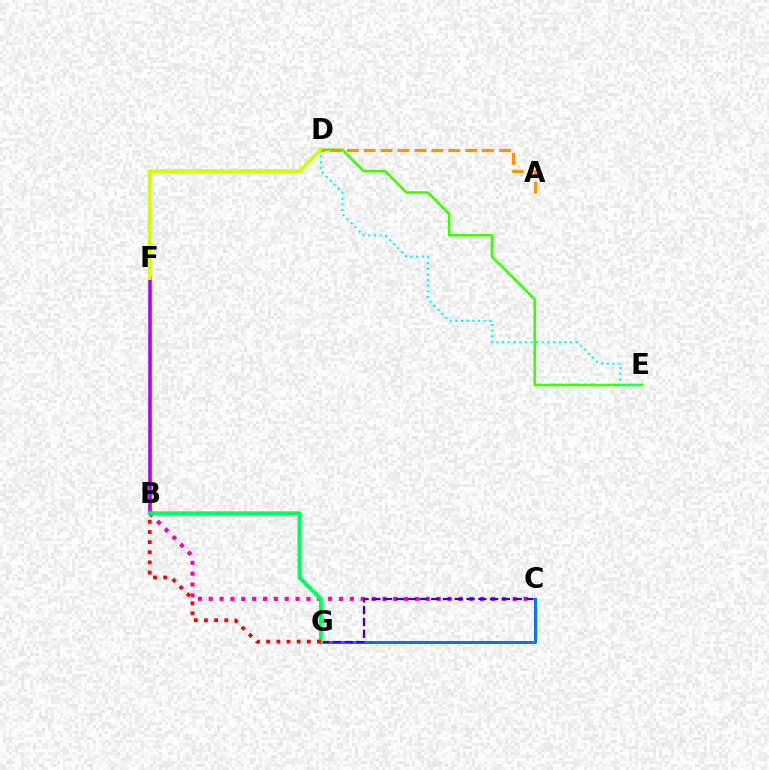{('B', 'C'): [{'color': '#ff00ac', 'line_style': 'dotted', 'thickness': 2.95}], ('B', 'F'): [{'color': '#b900ff', 'line_style': 'solid', 'thickness': 2.62}], ('D', 'E'): [{'color': '#3dff00', 'line_style': 'solid', 'thickness': 1.86}, {'color': '#00fff6', 'line_style': 'dotted', 'thickness': 1.54}], ('C', 'G'): [{'color': '#0074ff', 'line_style': 'solid', 'thickness': 2.13}, {'color': '#2500ff', 'line_style': 'dashed', 'thickness': 1.6}], ('B', 'G'): [{'color': '#00ff5c', 'line_style': 'solid', 'thickness': 2.86}, {'color': '#ff0000', 'line_style': 'dotted', 'thickness': 2.76}], ('D', 'F'): [{'color': '#d1ff00', 'line_style': 'solid', 'thickness': 2.71}], ('A', 'D'): [{'color': '#ff9400', 'line_style': 'dashed', 'thickness': 2.3}]}